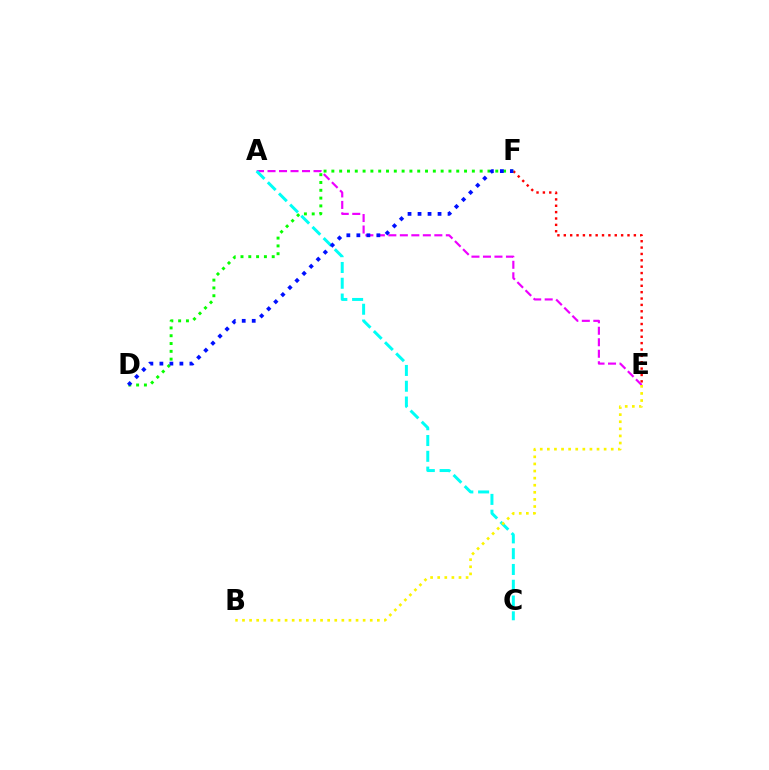{('E', 'F'): [{'color': '#ff0000', 'line_style': 'dotted', 'thickness': 1.73}], ('A', 'E'): [{'color': '#ee00ff', 'line_style': 'dashed', 'thickness': 1.56}], ('A', 'C'): [{'color': '#00fff6', 'line_style': 'dashed', 'thickness': 2.14}], ('B', 'E'): [{'color': '#fcf500', 'line_style': 'dotted', 'thickness': 1.93}], ('D', 'F'): [{'color': '#08ff00', 'line_style': 'dotted', 'thickness': 2.12}, {'color': '#0010ff', 'line_style': 'dotted', 'thickness': 2.72}]}